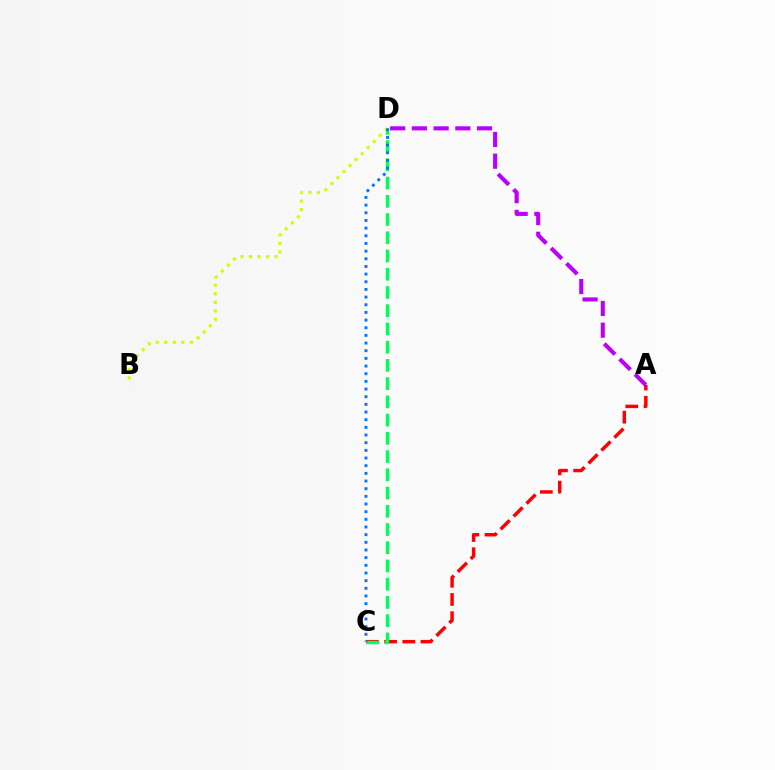{('A', 'C'): [{'color': '#ff0000', 'line_style': 'dashed', 'thickness': 2.48}], ('C', 'D'): [{'color': '#00ff5c', 'line_style': 'dashed', 'thickness': 2.48}, {'color': '#0074ff', 'line_style': 'dotted', 'thickness': 2.08}], ('B', 'D'): [{'color': '#d1ff00', 'line_style': 'dotted', 'thickness': 2.32}], ('A', 'D'): [{'color': '#b900ff', 'line_style': 'dashed', 'thickness': 2.95}]}